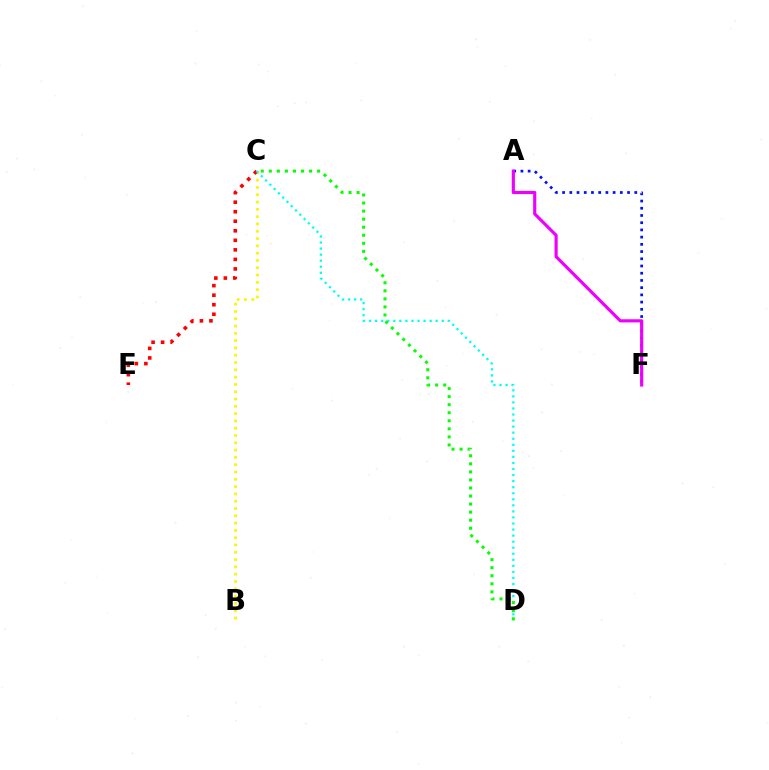{('B', 'C'): [{'color': '#fcf500', 'line_style': 'dotted', 'thickness': 1.98}], ('C', 'E'): [{'color': '#ff0000', 'line_style': 'dotted', 'thickness': 2.59}], ('A', 'F'): [{'color': '#0010ff', 'line_style': 'dotted', 'thickness': 1.96}, {'color': '#ee00ff', 'line_style': 'solid', 'thickness': 2.27}], ('C', 'D'): [{'color': '#00fff6', 'line_style': 'dotted', 'thickness': 1.64}, {'color': '#08ff00', 'line_style': 'dotted', 'thickness': 2.19}]}